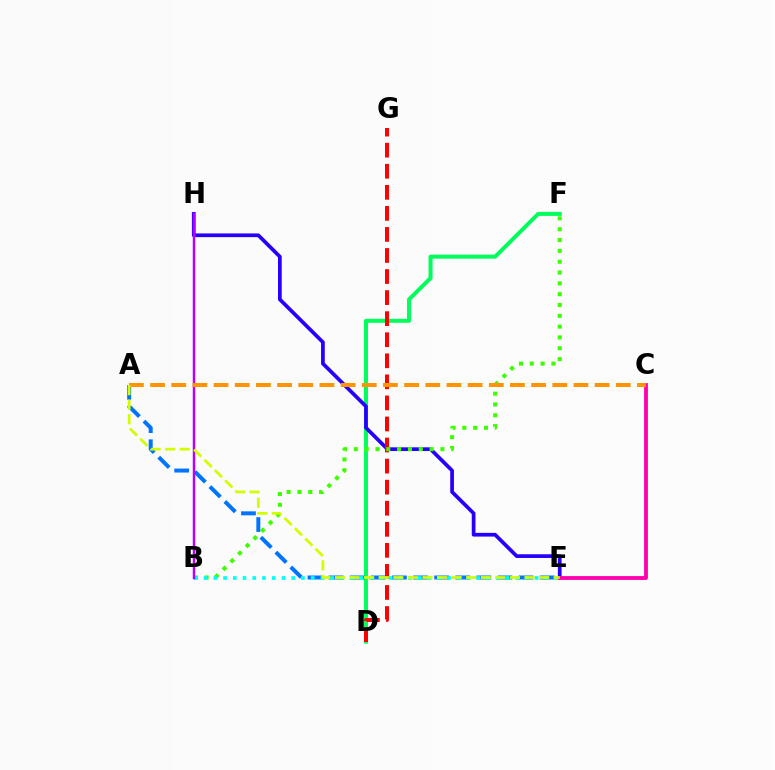{('D', 'F'): [{'color': '#00ff5c', 'line_style': 'solid', 'thickness': 2.88}], ('A', 'E'): [{'color': '#0074ff', 'line_style': 'dashed', 'thickness': 2.87}, {'color': '#d1ff00', 'line_style': 'dashed', 'thickness': 1.98}], ('E', 'H'): [{'color': '#2500ff', 'line_style': 'solid', 'thickness': 2.67}], ('C', 'E'): [{'color': '#ff00ac', 'line_style': 'solid', 'thickness': 2.74}], ('D', 'G'): [{'color': '#ff0000', 'line_style': 'dashed', 'thickness': 2.86}], ('B', 'F'): [{'color': '#3dff00', 'line_style': 'dotted', 'thickness': 2.94}], ('B', 'E'): [{'color': '#00fff6', 'line_style': 'dotted', 'thickness': 2.65}], ('B', 'H'): [{'color': '#b900ff', 'line_style': 'solid', 'thickness': 1.78}], ('A', 'C'): [{'color': '#ff9400', 'line_style': 'dashed', 'thickness': 2.88}]}